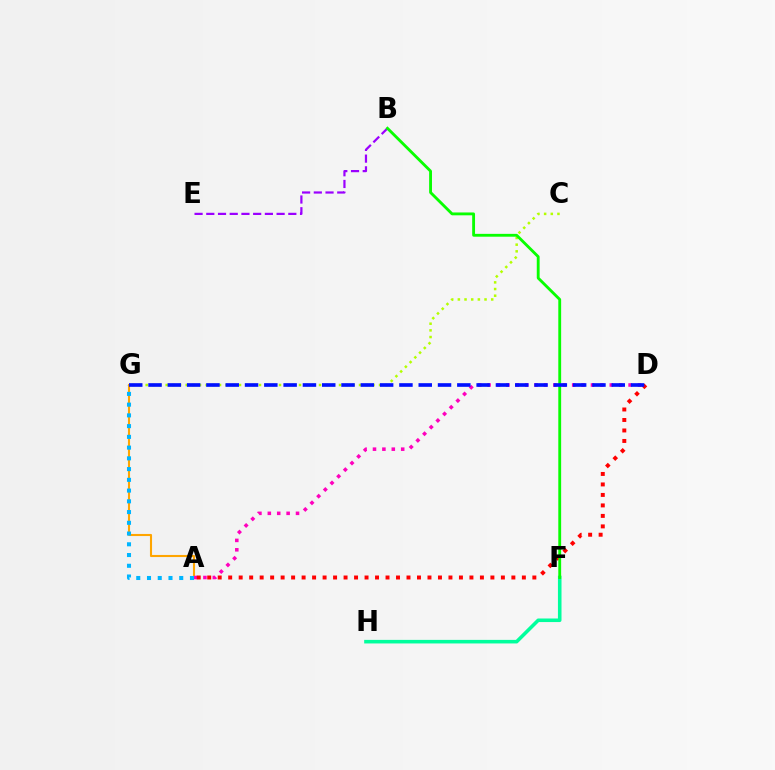{('F', 'H'): [{'color': '#00ff9d', 'line_style': 'solid', 'thickness': 2.57}], ('A', 'G'): [{'color': '#ffa500', 'line_style': 'solid', 'thickness': 1.51}, {'color': '#00b5ff', 'line_style': 'dotted', 'thickness': 2.92}], ('A', 'D'): [{'color': '#ff00bd', 'line_style': 'dotted', 'thickness': 2.55}, {'color': '#ff0000', 'line_style': 'dotted', 'thickness': 2.85}], ('B', 'E'): [{'color': '#9b00ff', 'line_style': 'dashed', 'thickness': 1.59}], ('C', 'G'): [{'color': '#b3ff00', 'line_style': 'dotted', 'thickness': 1.81}], ('B', 'F'): [{'color': '#08ff00', 'line_style': 'solid', 'thickness': 2.05}], ('D', 'G'): [{'color': '#0010ff', 'line_style': 'dashed', 'thickness': 2.62}]}